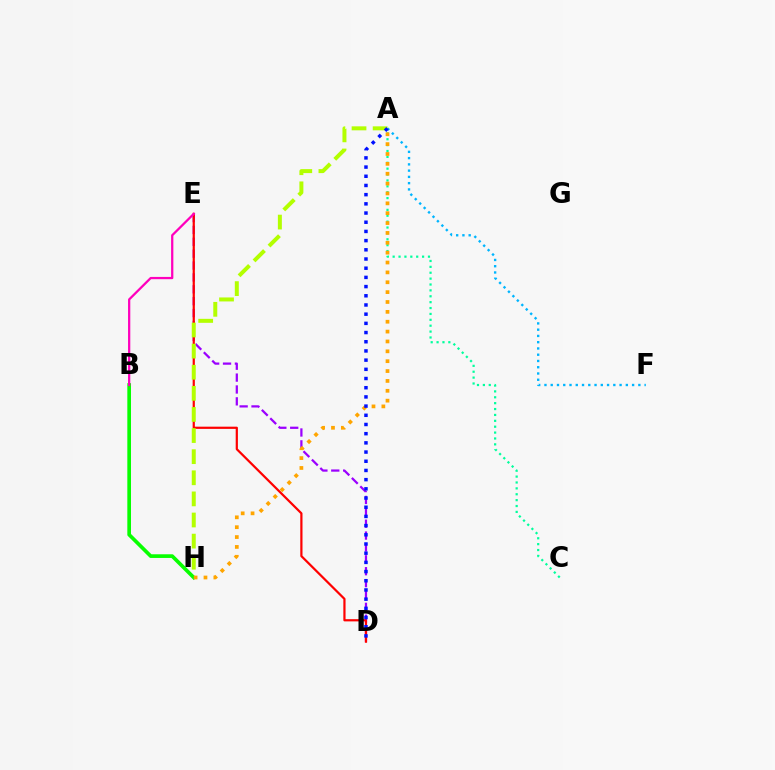{('D', 'E'): [{'color': '#9b00ff', 'line_style': 'dashed', 'thickness': 1.61}, {'color': '#ff0000', 'line_style': 'solid', 'thickness': 1.59}], ('A', 'F'): [{'color': '#00b5ff', 'line_style': 'dotted', 'thickness': 1.7}], ('A', 'H'): [{'color': '#b3ff00', 'line_style': 'dashed', 'thickness': 2.87}, {'color': '#ffa500', 'line_style': 'dotted', 'thickness': 2.68}], ('B', 'H'): [{'color': '#08ff00', 'line_style': 'solid', 'thickness': 2.64}], ('A', 'C'): [{'color': '#00ff9d', 'line_style': 'dotted', 'thickness': 1.6}], ('B', 'E'): [{'color': '#ff00bd', 'line_style': 'solid', 'thickness': 1.62}], ('A', 'D'): [{'color': '#0010ff', 'line_style': 'dotted', 'thickness': 2.5}]}